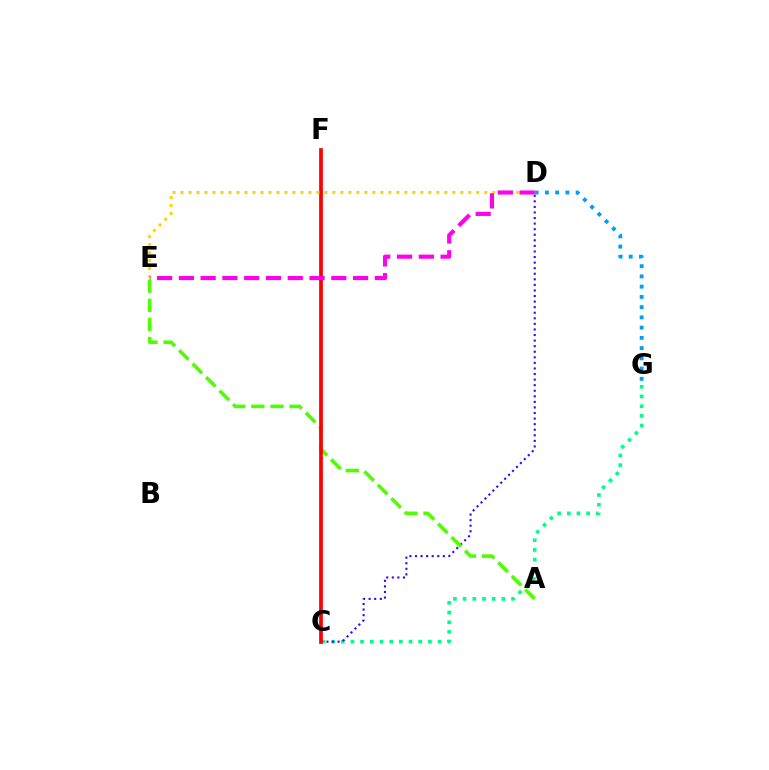{('C', 'G'): [{'color': '#00ff86', 'line_style': 'dotted', 'thickness': 2.63}], ('C', 'D'): [{'color': '#3700ff', 'line_style': 'dotted', 'thickness': 1.51}], ('D', 'G'): [{'color': '#009eff', 'line_style': 'dotted', 'thickness': 2.78}], ('A', 'E'): [{'color': '#4fff00', 'line_style': 'dashed', 'thickness': 2.59}], ('C', 'F'): [{'color': '#ff0000', 'line_style': 'solid', 'thickness': 2.69}], ('D', 'E'): [{'color': '#ffd500', 'line_style': 'dotted', 'thickness': 2.17}, {'color': '#ff00ed', 'line_style': 'dashed', 'thickness': 2.96}]}